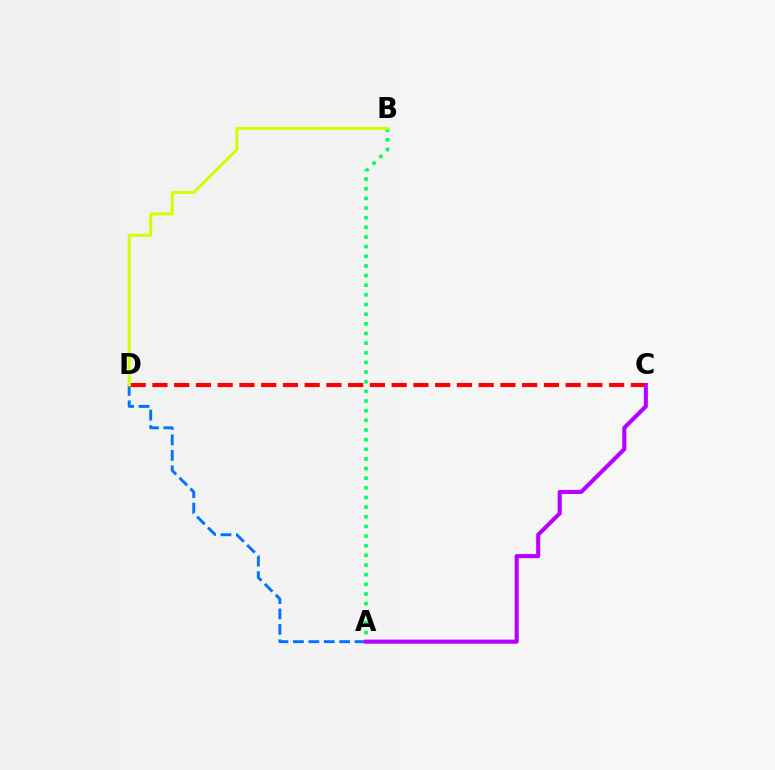{('A', 'D'): [{'color': '#0074ff', 'line_style': 'dashed', 'thickness': 2.1}], ('A', 'B'): [{'color': '#00ff5c', 'line_style': 'dotted', 'thickness': 2.62}], ('C', 'D'): [{'color': '#ff0000', 'line_style': 'dashed', 'thickness': 2.95}], ('B', 'D'): [{'color': '#d1ff00', 'line_style': 'solid', 'thickness': 2.16}], ('A', 'C'): [{'color': '#b900ff', 'line_style': 'solid', 'thickness': 2.94}]}